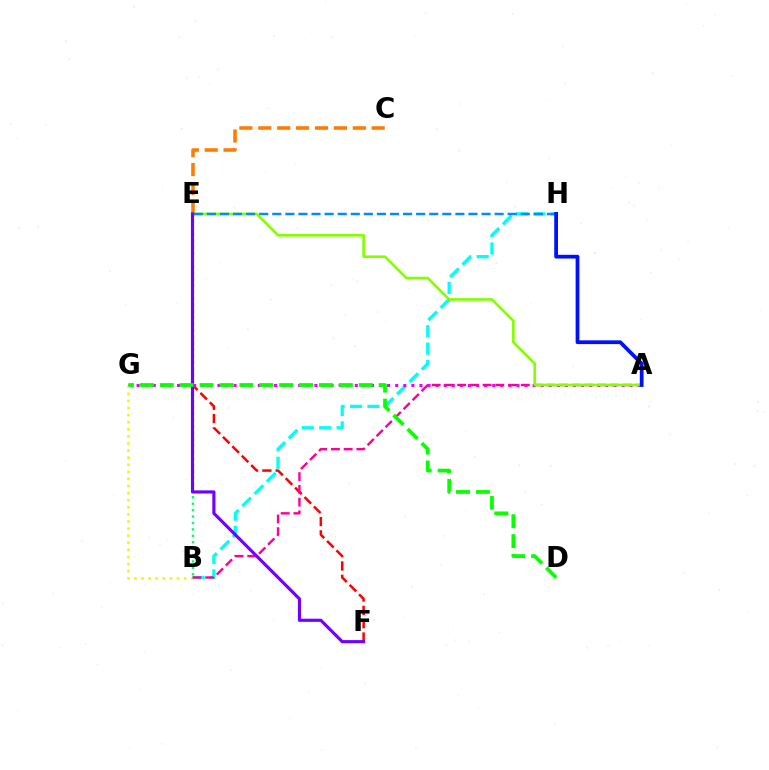{('B', 'E'): [{'color': '#00ff74', 'line_style': 'dotted', 'thickness': 1.74}], ('B', 'H'): [{'color': '#00fff6', 'line_style': 'dashed', 'thickness': 2.36}], ('C', 'E'): [{'color': '#ff7c00', 'line_style': 'dashed', 'thickness': 2.57}], ('E', 'F'): [{'color': '#ff0000', 'line_style': 'dashed', 'thickness': 1.81}, {'color': '#7200ff', 'line_style': 'solid', 'thickness': 2.26}], ('A', 'G'): [{'color': '#ee00ff', 'line_style': 'dotted', 'thickness': 2.2}], ('B', 'G'): [{'color': '#fcf500', 'line_style': 'dotted', 'thickness': 1.93}], ('A', 'B'): [{'color': '#ff0094', 'line_style': 'dashed', 'thickness': 1.73}], ('A', 'E'): [{'color': '#84ff00', 'line_style': 'solid', 'thickness': 1.89}], ('E', 'H'): [{'color': '#008cff', 'line_style': 'dashed', 'thickness': 1.78}], ('A', 'H'): [{'color': '#0010ff', 'line_style': 'solid', 'thickness': 2.7}], ('D', 'G'): [{'color': '#08ff00', 'line_style': 'dashed', 'thickness': 2.7}]}